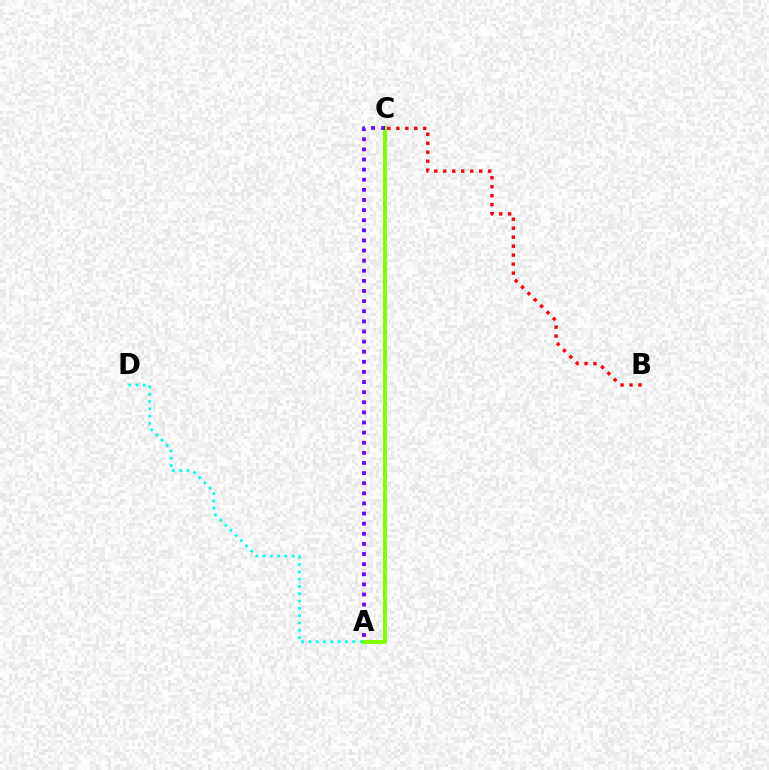{('A', 'C'): [{'color': '#84ff00', 'line_style': 'solid', 'thickness': 2.97}, {'color': '#7200ff', 'line_style': 'dotted', 'thickness': 2.75}], ('B', 'C'): [{'color': '#ff0000', 'line_style': 'dotted', 'thickness': 2.44}], ('A', 'D'): [{'color': '#00fff6', 'line_style': 'dotted', 'thickness': 1.98}]}